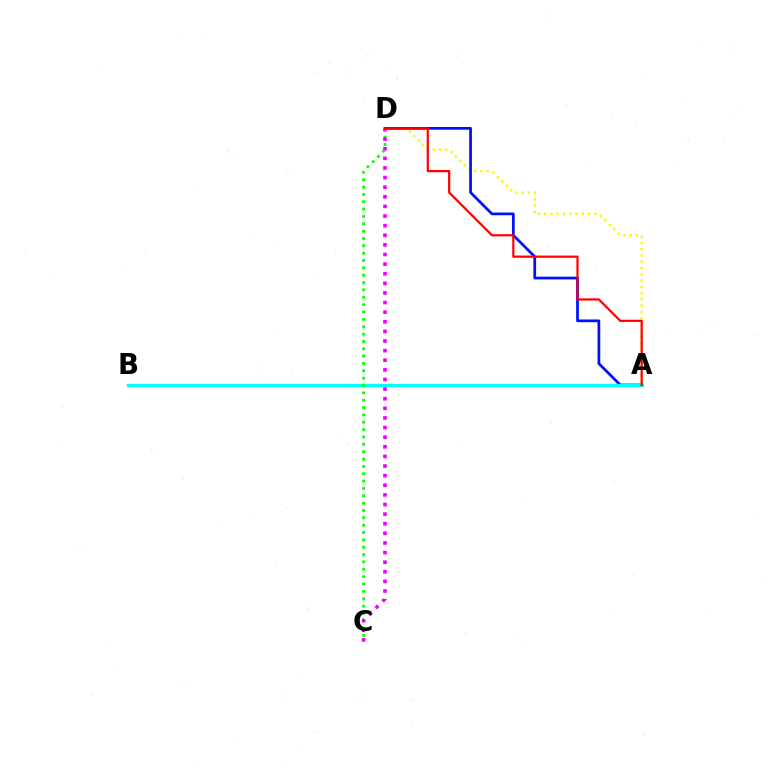{('A', 'D'): [{'color': '#fcf500', 'line_style': 'dotted', 'thickness': 1.7}, {'color': '#0010ff', 'line_style': 'solid', 'thickness': 1.97}, {'color': '#ff0000', 'line_style': 'solid', 'thickness': 1.59}], ('A', 'B'): [{'color': '#00fff6', 'line_style': 'solid', 'thickness': 2.38}], ('C', 'D'): [{'color': '#08ff00', 'line_style': 'dotted', 'thickness': 2.0}, {'color': '#ee00ff', 'line_style': 'dotted', 'thickness': 2.61}]}